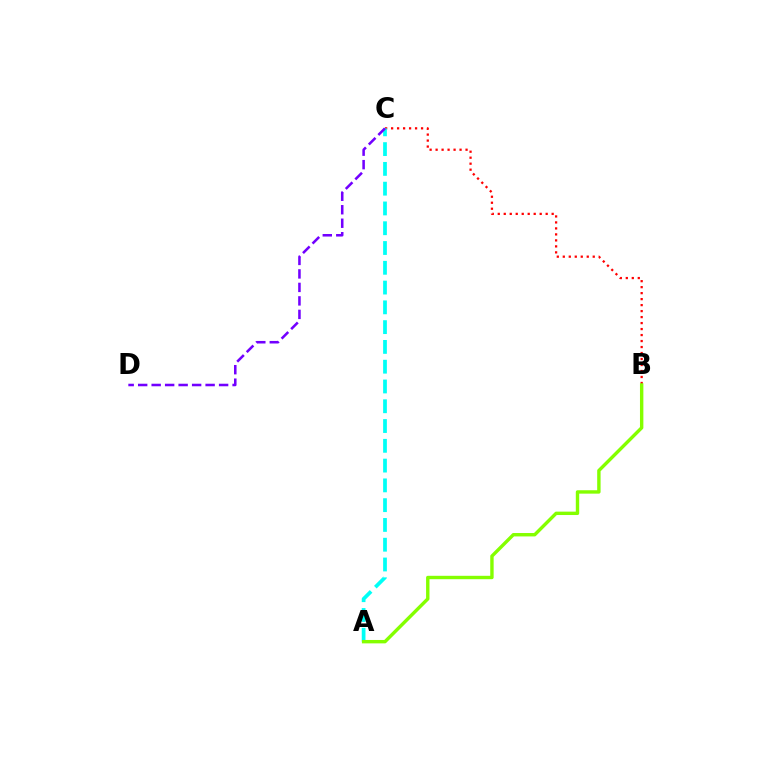{('B', 'C'): [{'color': '#ff0000', 'line_style': 'dotted', 'thickness': 1.63}], ('A', 'C'): [{'color': '#00fff6', 'line_style': 'dashed', 'thickness': 2.69}], ('A', 'B'): [{'color': '#84ff00', 'line_style': 'solid', 'thickness': 2.45}], ('C', 'D'): [{'color': '#7200ff', 'line_style': 'dashed', 'thickness': 1.83}]}